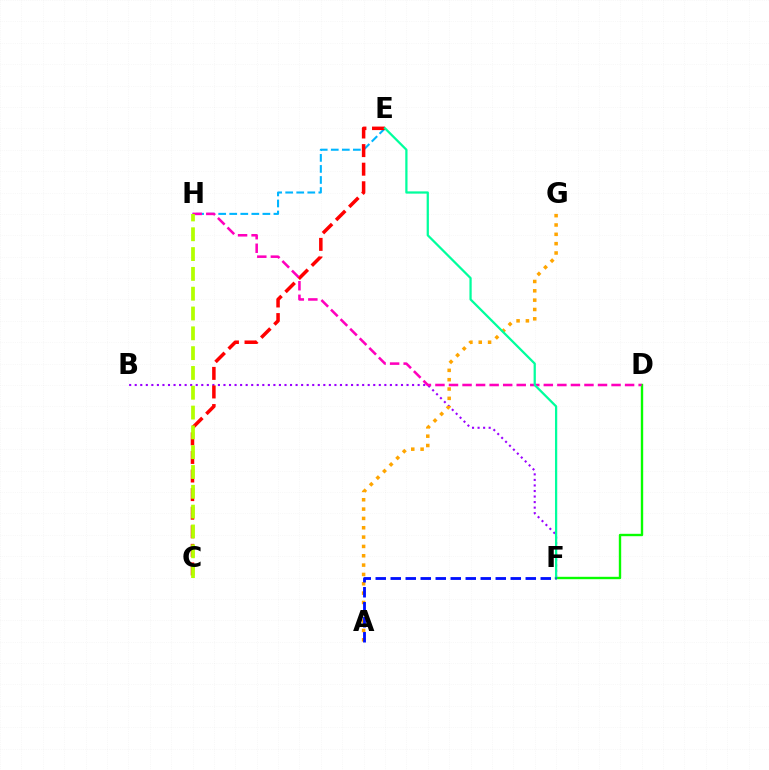{('D', 'F'): [{'color': '#08ff00', 'line_style': 'solid', 'thickness': 1.71}], ('B', 'F'): [{'color': '#9b00ff', 'line_style': 'dotted', 'thickness': 1.51}], ('E', 'H'): [{'color': '#00b5ff', 'line_style': 'dashed', 'thickness': 1.5}], ('C', 'E'): [{'color': '#ff0000', 'line_style': 'dashed', 'thickness': 2.52}], ('A', 'G'): [{'color': '#ffa500', 'line_style': 'dotted', 'thickness': 2.54}], ('D', 'H'): [{'color': '#ff00bd', 'line_style': 'dashed', 'thickness': 1.84}], ('C', 'H'): [{'color': '#b3ff00', 'line_style': 'dashed', 'thickness': 2.69}], ('E', 'F'): [{'color': '#00ff9d', 'line_style': 'solid', 'thickness': 1.62}], ('A', 'F'): [{'color': '#0010ff', 'line_style': 'dashed', 'thickness': 2.04}]}